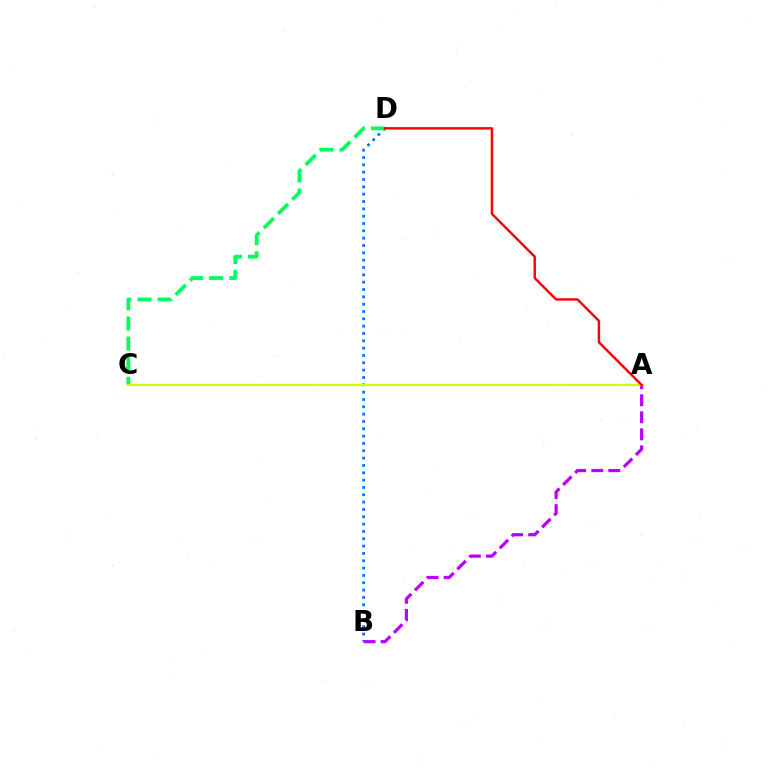{('B', 'D'): [{'color': '#0074ff', 'line_style': 'dotted', 'thickness': 1.99}], ('C', 'D'): [{'color': '#00ff5c', 'line_style': 'dashed', 'thickness': 2.73}], ('A', 'B'): [{'color': '#b900ff', 'line_style': 'dashed', 'thickness': 2.31}], ('A', 'C'): [{'color': '#d1ff00', 'line_style': 'solid', 'thickness': 1.65}], ('A', 'D'): [{'color': '#ff0000', 'line_style': 'solid', 'thickness': 1.76}]}